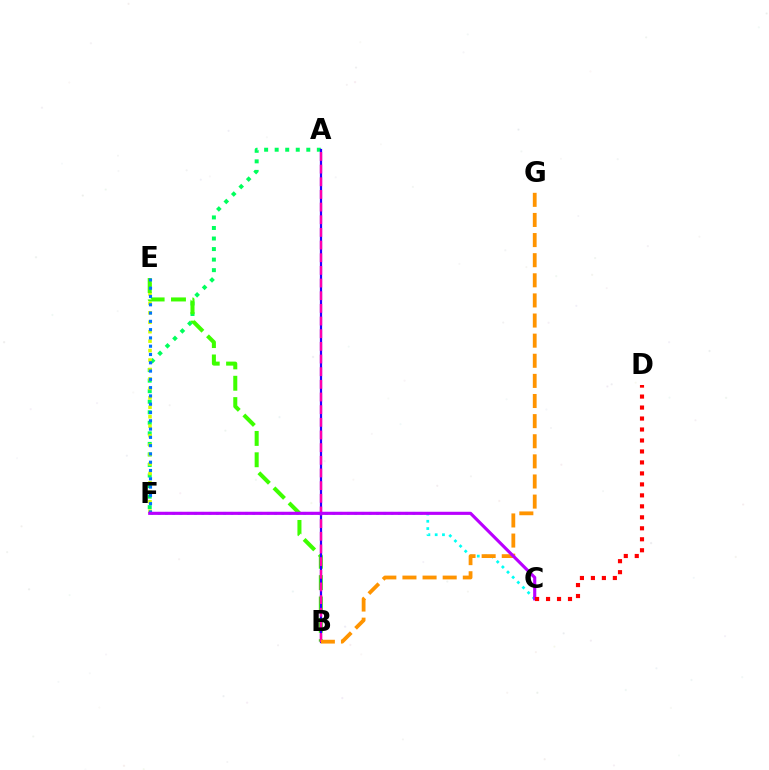{('A', 'F'): [{'color': '#00ff5c', 'line_style': 'dotted', 'thickness': 2.86}], ('E', 'F'): [{'color': '#d1ff00', 'line_style': 'dotted', 'thickness': 2.57}, {'color': '#0074ff', 'line_style': 'dotted', 'thickness': 2.25}], ('B', 'E'): [{'color': '#3dff00', 'line_style': 'dashed', 'thickness': 2.9}], ('A', 'B'): [{'color': '#2500ff', 'line_style': 'solid', 'thickness': 1.61}, {'color': '#ff00ac', 'line_style': 'dashed', 'thickness': 1.72}], ('C', 'F'): [{'color': '#00fff6', 'line_style': 'dotted', 'thickness': 1.98}, {'color': '#b900ff', 'line_style': 'solid', 'thickness': 2.26}], ('B', 'G'): [{'color': '#ff9400', 'line_style': 'dashed', 'thickness': 2.73}], ('C', 'D'): [{'color': '#ff0000', 'line_style': 'dotted', 'thickness': 2.98}]}